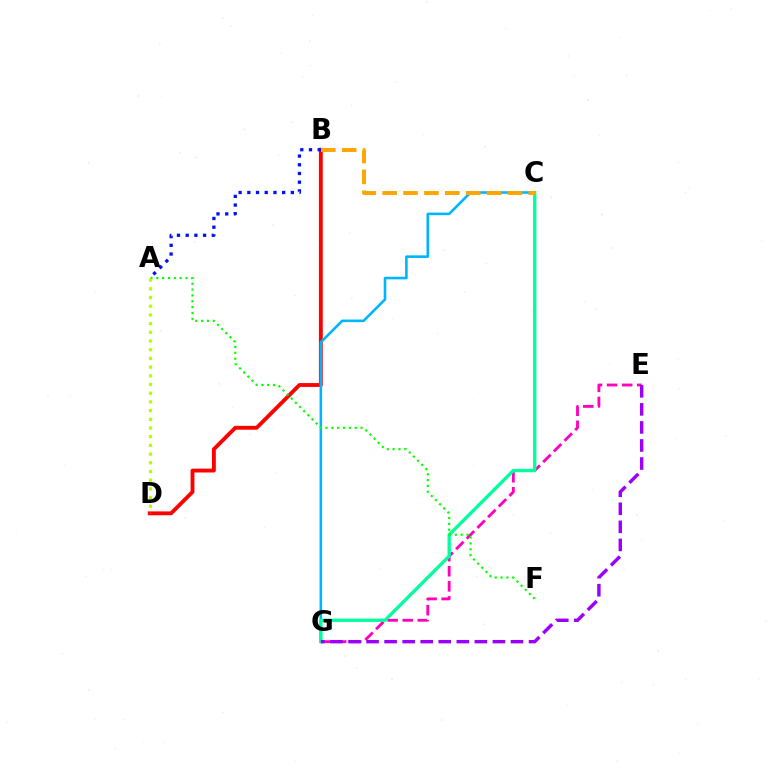{('B', 'D'): [{'color': '#ff0000', 'line_style': 'solid', 'thickness': 2.78}], ('C', 'G'): [{'color': '#00b5ff', 'line_style': 'solid', 'thickness': 1.87}, {'color': '#00ff9d', 'line_style': 'solid', 'thickness': 2.39}], ('A', 'B'): [{'color': '#0010ff', 'line_style': 'dotted', 'thickness': 2.36}], ('E', 'G'): [{'color': '#ff00bd', 'line_style': 'dashed', 'thickness': 2.05}, {'color': '#9b00ff', 'line_style': 'dashed', 'thickness': 2.45}], ('A', 'F'): [{'color': '#08ff00', 'line_style': 'dotted', 'thickness': 1.59}], ('B', 'C'): [{'color': '#ffa500', 'line_style': 'dashed', 'thickness': 2.84}], ('A', 'D'): [{'color': '#b3ff00', 'line_style': 'dotted', 'thickness': 2.36}]}